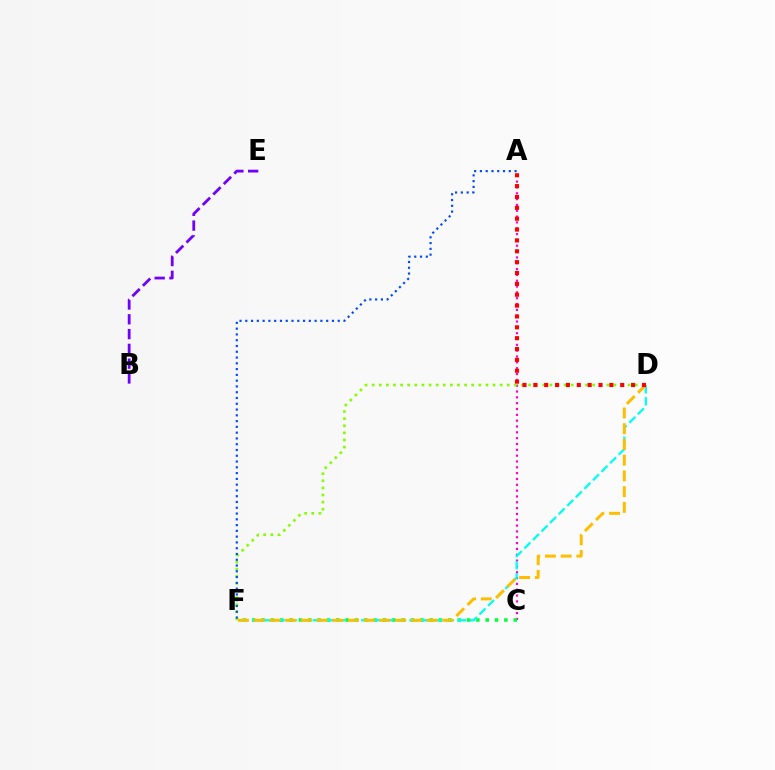{('A', 'C'): [{'color': '#ff00cf', 'line_style': 'dotted', 'thickness': 1.58}], ('C', 'F'): [{'color': '#00ff39', 'line_style': 'dotted', 'thickness': 2.54}], ('D', 'F'): [{'color': '#84ff00', 'line_style': 'dotted', 'thickness': 1.93}, {'color': '#00fff6', 'line_style': 'dashed', 'thickness': 1.64}, {'color': '#ffbd00', 'line_style': 'dashed', 'thickness': 2.14}], ('B', 'E'): [{'color': '#7200ff', 'line_style': 'dashed', 'thickness': 2.01}], ('A', 'D'): [{'color': '#ff0000', 'line_style': 'dotted', 'thickness': 2.95}], ('A', 'F'): [{'color': '#004bff', 'line_style': 'dotted', 'thickness': 1.57}]}